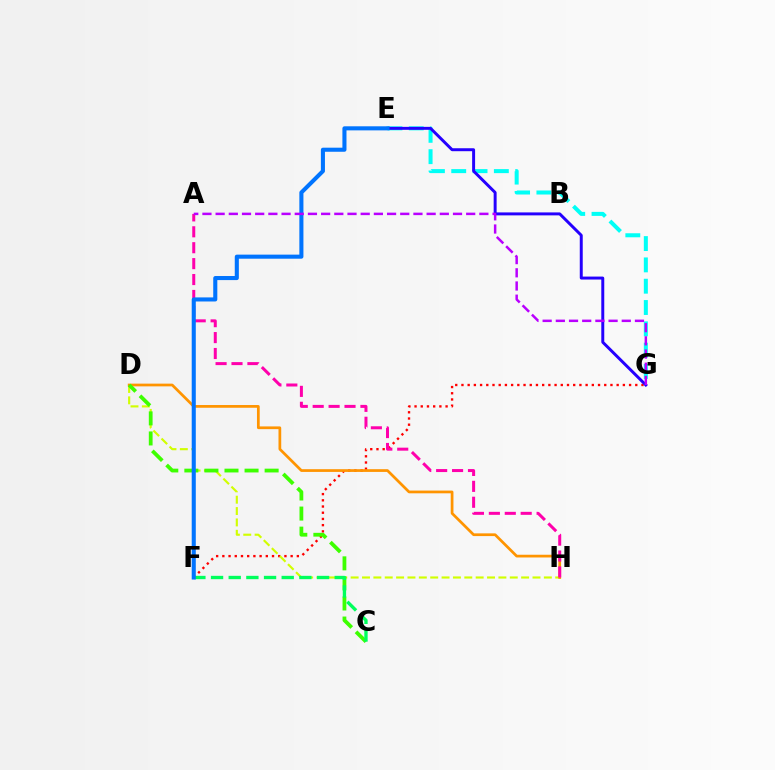{('F', 'G'): [{'color': '#ff0000', 'line_style': 'dotted', 'thickness': 1.69}], ('D', 'H'): [{'color': '#d1ff00', 'line_style': 'dashed', 'thickness': 1.54}, {'color': '#ff9400', 'line_style': 'solid', 'thickness': 1.96}], ('E', 'G'): [{'color': '#00fff6', 'line_style': 'dashed', 'thickness': 2.9}, {'color': '#2500ff', 'line_style': 'solid', 'thickness': 2.13}], ('C', 'D'): [{'color': '#3dff00', 'line_style': 'dashed', 'thickness': 2.73}], ('C', 'F'): [{'color': '#00ff5c', 'line_style': 'dashed', 'thickness': 2.4}], ('A', 'H'): [{'color': '#ff00ac', 'line_style': 'dashed', 'thickness': 2.16}], ('E', 'F'): [{'color': '#0074ff', 'line_style': 'solid', 'thickness': 2.93}], ('A', 'G'): [{'color': '#b900ff', 'line_style': 'dashed', 'thickness': 1.79}]}